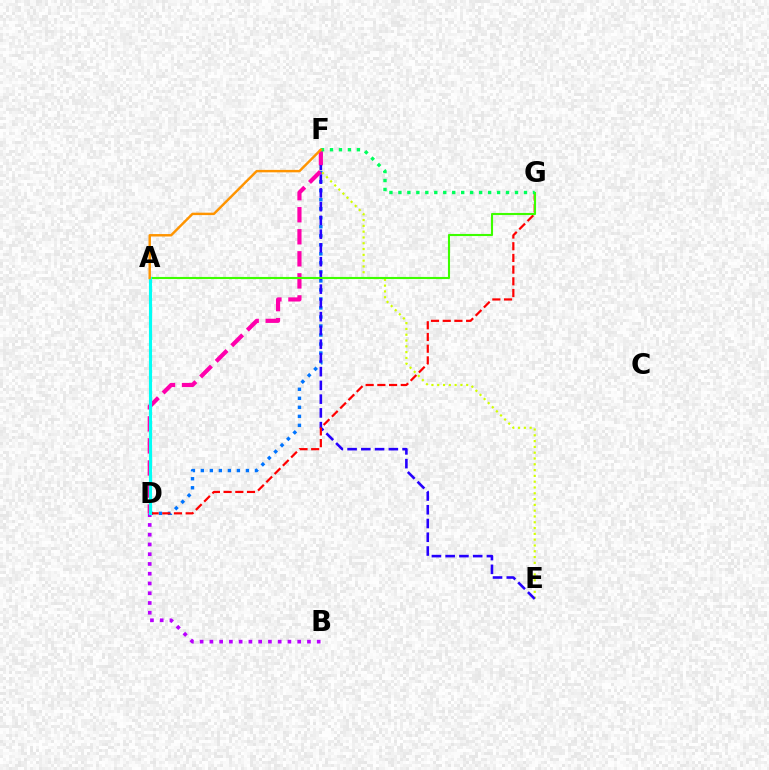{('D', 'F'): [{'color': '#0074ff', 'line_style': 'dotted', 'thickness': 2.45}, {'color': '#ff00ac', 'line_style': 'dashed', 'thickness': 3.0}], ('E', 'F'): [{'color': '#d1ff00', 'line_style': 'dotted', 'thickness': 1.58}, {'color': '#2500ff', 'line_style': 'dashed', 'thickness': 1.87}], ('D', 'G'): [{'color': '#ff0000', 'line_style': 'dashed', 'thickness': 1.59}], ('B', 'D'): [{'color': '#b900ff', 'line_style': 'dotted', 'thickness': 2.65}], ('A', 'G'): [{'color': '#3dff00', 'line_style': 'solid', 'thickness': 1.52}], ('A', 'D'): [{'color': '#00fff6', 'line_style': 'solid', 'thickness': 2.25}], ('F', 'G'): [{'color': '#00ff5c', 'line_style': 'dotted', 'thickness': 2.44}], ('A', 'F'): [{'color': '#ff9400', 'line_style': 'solid', 'thickness': 1.75}]}